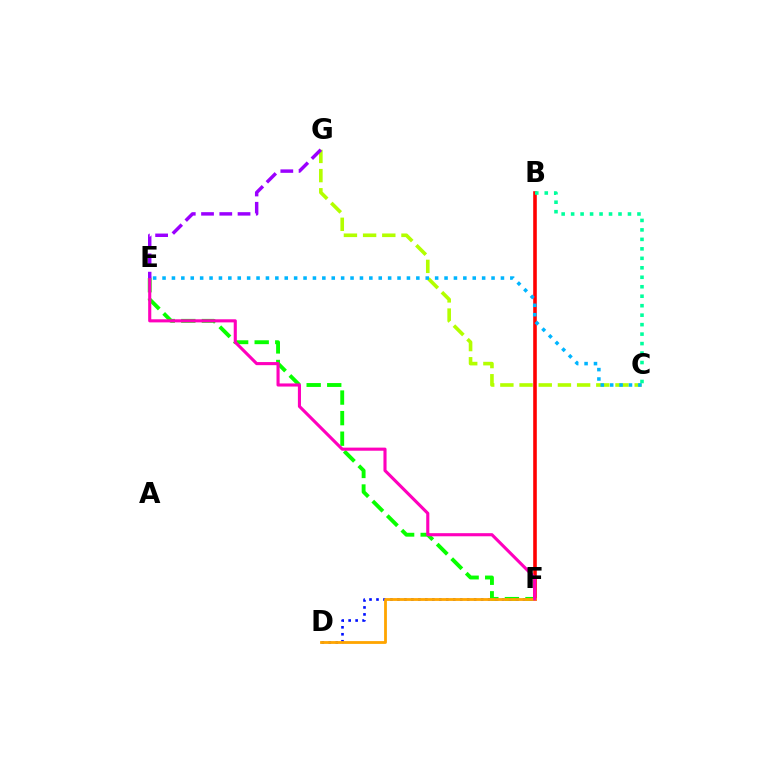{('E', 'F'): [{'color': '#08ff00', 'line_style': 'dashed', 'thickness': 2.79}, {'color': '#ff00bd', 'line_style': 'solid', 'thickness': 2.24}], ('B', 'F'): [{'color': '#ff0000', 'line_style': 'solid', 'thickness': 2.59}], ('C', 'G'): [{'color': '#b3ff00', 'line_style': 'dashed', 'thickness': 2.61}], ('D', 'F'): [{'color': '#0010ff', 'line_style': 'dotted', 'thickness': 1.9}, {'color': '#ffa500', 'line_style': 'solid', 'thickness': 2.02}], ('B', 'C'): [{'color': '#00ff9d', 'line_style': 'dotted', 'thickness': 2.57}], ('C', 'E'): [{'color': '#00b5ff', 'line_style': 'dotted', 'thickness': 2.55}], ('E', 'G'): [{'color': '#9b00ff', 'line_style': 'dashed', 'thickness': 2.48}]}